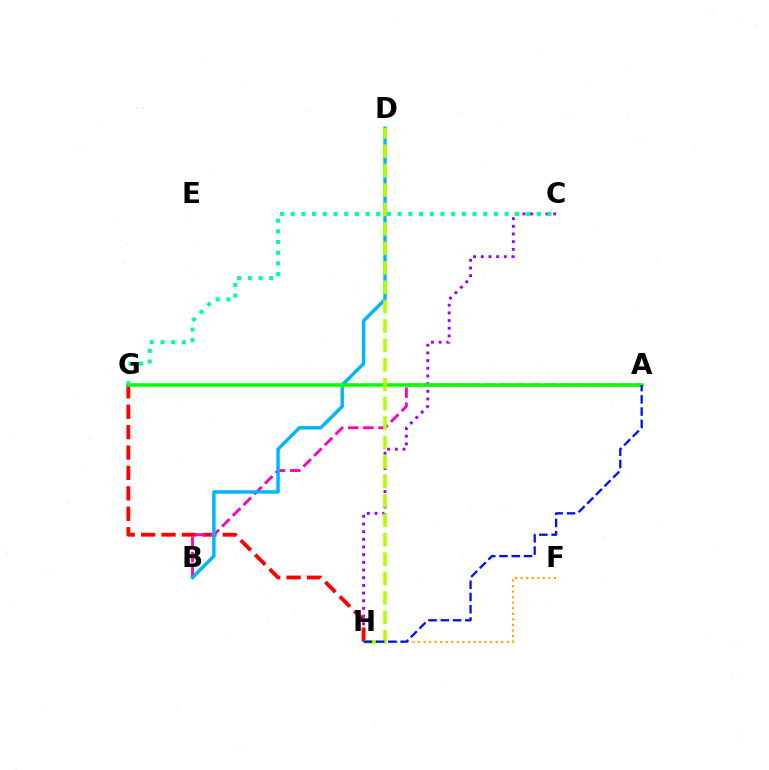{('F', 'H'): [{'color': '#ffa500', 'line_style': 'dotted', 'thickness': 1.51}], ('C', 'H'): [{'color': '#9b00ff', 'line_style': 'dotted', 'thickness': 2.09}], ('G', 'H'): [{'color': '#ff0000', 'line_style': 'dashed', 'thickness': 2.77}], ('A', 'B'): [{'color': '#ff00bd', 'line_style': 'dashed', 'thickness': 2.06}], ('B', 'D'): [{'color': '#00b5ff', 'line_style': 'solid', 'thickness': 2.46}], ('A', 'G'): [{'color': '#08ff00', 'line_style': 'solid', 'thickness': 2.55}], ('C', 'G'): [{'color': '#00ff9d', 'line_style': 'dotted', 'thickness': 2.91}], ('D', 'H'): [{'color': '#b3ff00', 'line_style': 'dashed', 'thickness': 2.64}], ('A', 'H'): [{'color': '#0010ff', 'line_style': 'dashed', 'thickness': 1.66}]}